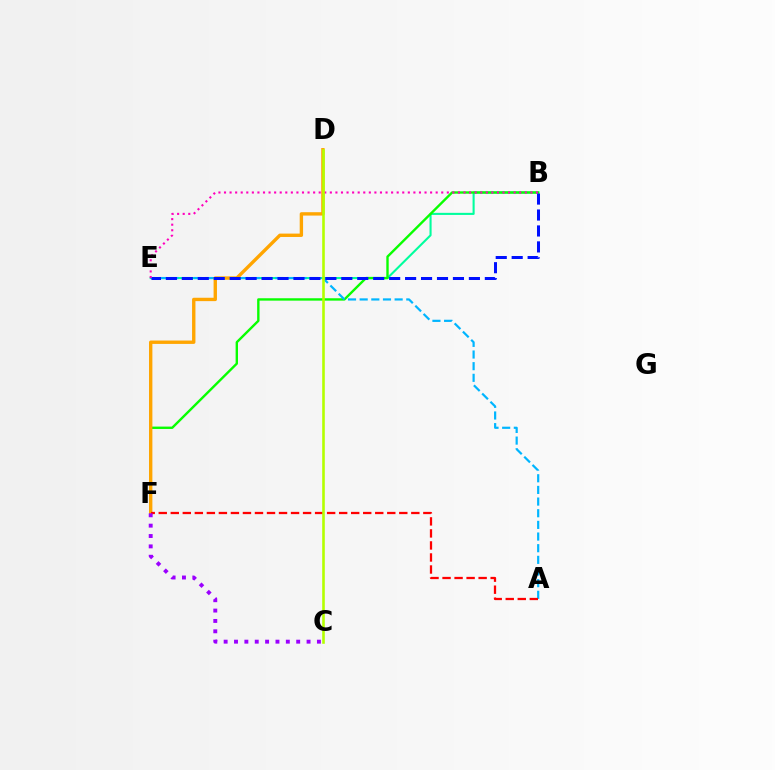{('B', 'E'): [{'color': '#00ff9d', 'line_style': 'solid', 'thickness': 1.51}, {'color': '#0010ff', 'line_style': 'dashed', 'thickness': 2.17}, {'color': '#ff00bd', 'line_style': 'dotted', 'thickness': 1.51}], ('B', 'F'): [{'color': '#08ff00', 'line_style': 'solid', 'thickness': 1.72}], ('A', 'E'): [{'color': '#00b5ff', 'line_style': 'dashed', 'thickness': 1.58}], ('D', 'F'): [{'color': '#ffa500', 'line_style': 'solid', 'thickness': 2.43}], ('A', 'F'): [{'color': '#ff0000', 'line_style': 'dashed', 'thickness': 1.63}], ('C', 'D'): [{'color': '#b3ff00', 'line_style': 'solid', 'thickness': 1.88}], ('C', 'F'): [{'color': '#9b00ff', 'line_style': 'dotted', 'thickness': 2.82}]}